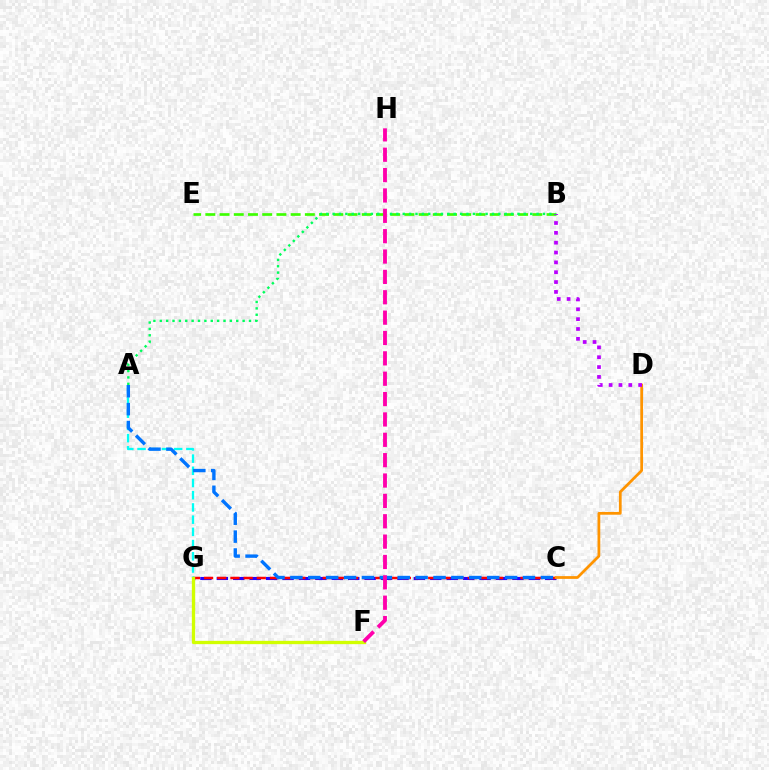{('C', 'G'): [{'color': '#2500ff', 'line_style': 'dashed', 'thickness': 2.23}, {'color': '#ff0000', 'line_style': 'dashed', 'thickness': 1.79}], ('C', 'D'): [{'color': '#ff9400', 'line_style': 'solid', 'thickness': 1.99}], ('B', 'E'): [{'color': '#3dff00', 'line_style': 'dashed', 'thickness': 1.93}], ('A', 'G'): [{'color': '#00fff6', 'line_style': 'dashed', 'thickness': 1.66}], ('B', 'D'): [{'color': '#b900ff', 'line_style': 'dotted', 'thickness': 2.68}], ('F', 'G'): [{'color': '#d1ff00', 'line_style': 'solid', 'thickness': 2.38}], ('A', 'B'): [{'color': '#00ff5c', 'line_style': 'dotted', 'thickness': 1.73}], ('A', 'C'): [{'color': '#0074ff', 'line_style': 'dashed', 'thickness': 2.43}], ('F', 'H'): [{'color': '#ff00ac', 'line_style': 'dashed', 'thickness': 2.77}]}